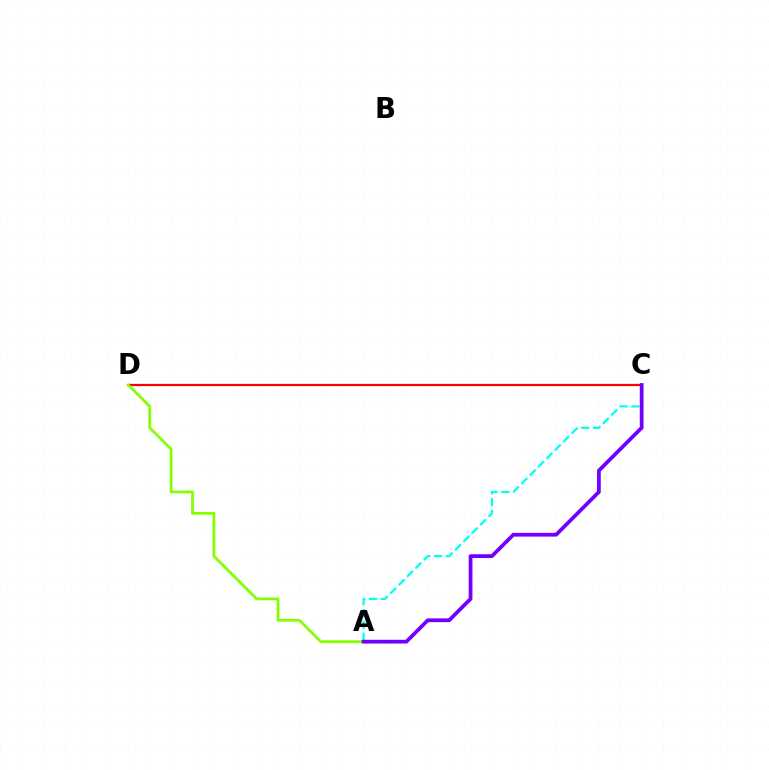{('A', 'C'): [{'color': '#00fff6', 'line_style': 'dashed', 'thickness': 1.61}, {'color': '#7200ff', 'line_style': 'solid', 'thickness': 2.7}], ('C', 'D'): [{'color': '#ff0000', 'line_style': 'solid', 'thickness': 1.6}], ('A', 'D'): [{'color': '#84ff00', 'line_style': 'solid', 'thickness': 1.98}]}